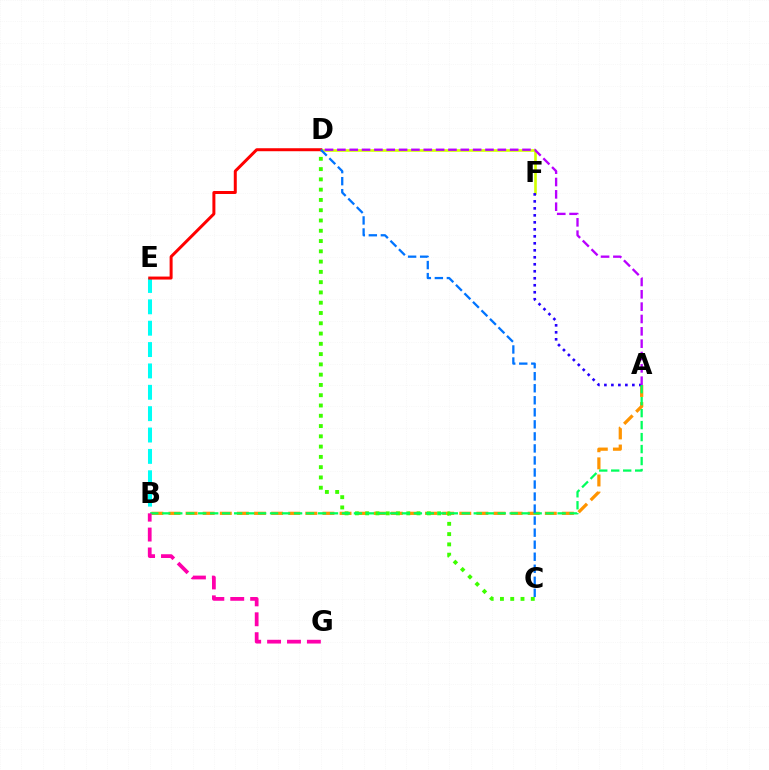{('D', 'F'): [{'color': '#d1ff00', 'line_style': 'solid', 'thickness': 1.89}], ('A', 'B'): [{'color': '#ff9400', 'line_style': 'dashed', 'thickness': 2.32}, {'color': '#00ff5c', 'line_style': 'dashed', 'thickness': 1.63}], ('B', 'E'): [{'color': '#00fff6', 'line_style': 'dashed', 'thickness': 2.9}], ('C', 'D'): [{'color': '#3dff00', 'line_style': 'dotted', 'thickness': 2.79}, {'color': '#0074ff', 'line_style': 'dashed', 'thickness': 1.63}], ('D', 'E'): [{'color': '#ff0000', 'line_style': 'solid', 'thickness': 2.15}], ('A', 'F'): [{'color': '#2500ff', 'line_style': 'dotted', 'thickness': 1.9}], ('B', 'G'): [{'color': '#ff00ac', 'line_style': 'dashed', 'thickness': 2.7}], ('A', 'D'): [{'color': '#b900ff', 'line_style': 'dashed', 'thickness': 1.68}]}